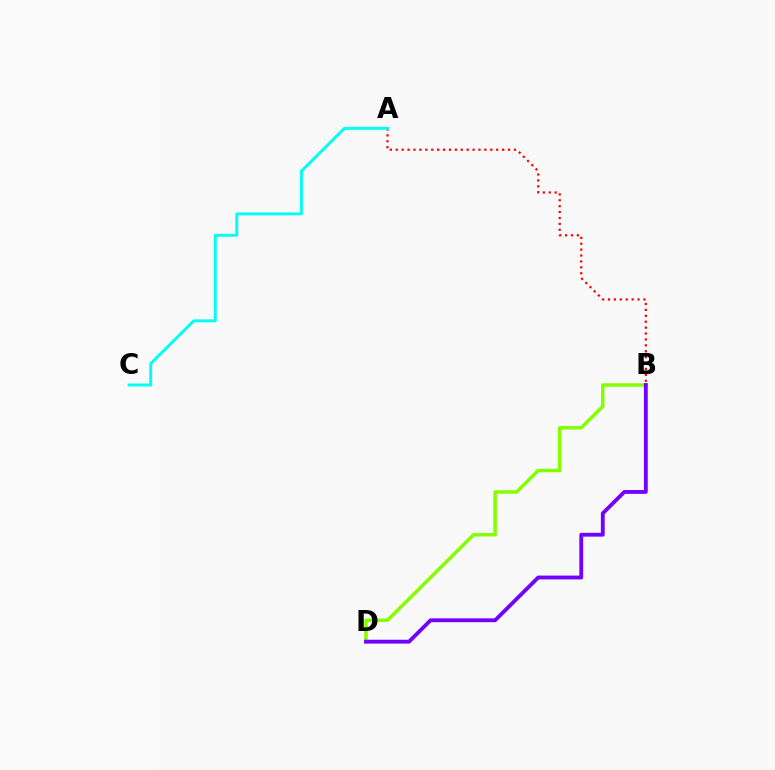{('A', 'B'): [{'color': '#ff0000', 'line_style': 'dotted', 'thickness': 1.61}], ('B', 'D'): [{'color': '#84ff00', 'line_style': 'solid', 'thickness': 2.52}, {'color': '#7200ff', 'line_style': 'solid', 'thickness': 2.76}], ('A', 'C'): [{'color': '#00fff6', 'line_style': 'solid', 'thickness': 2.12}]}